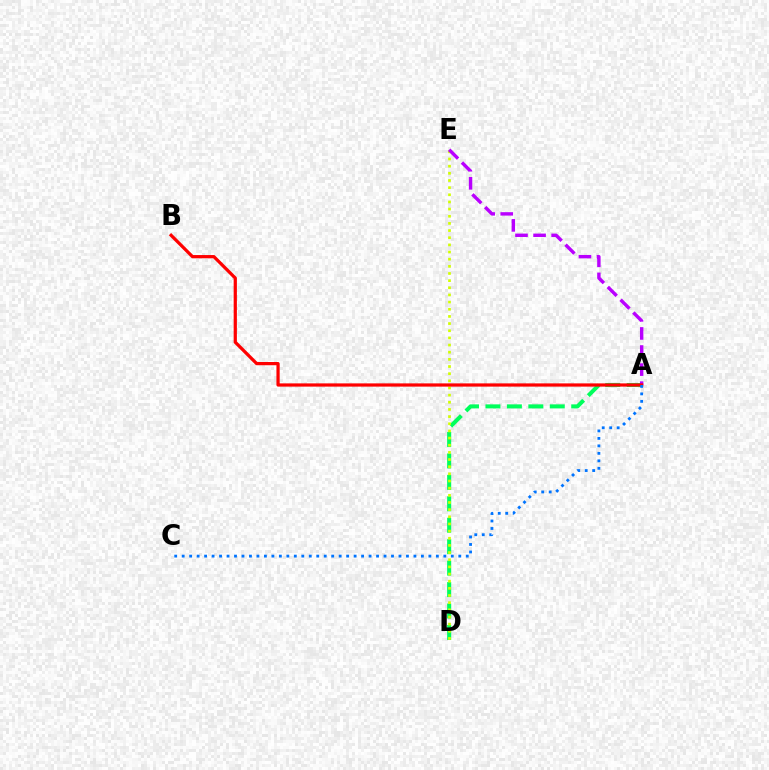{('A', 'D'): [{'color': '#00ff5c', 'line_style': 'dashed', 'thickness': 2.91}], ('D', 'E'): [{'color': '#d1ff00', 'line_style': 'dotted', 'thickness': 1.94}], ('A', 'E'): [{'color': '#b900ff', 'line_style': 'dashed', 'thickness': 2.46}], ('A', 'B'): [{'color': '#ff0000', 'line_style': 'solid', 'thickness': 2.33}], ('A', 'C'): [{'color': '#0074ff', 'line_style': 'dotted', 'thickness': 2.03}]}